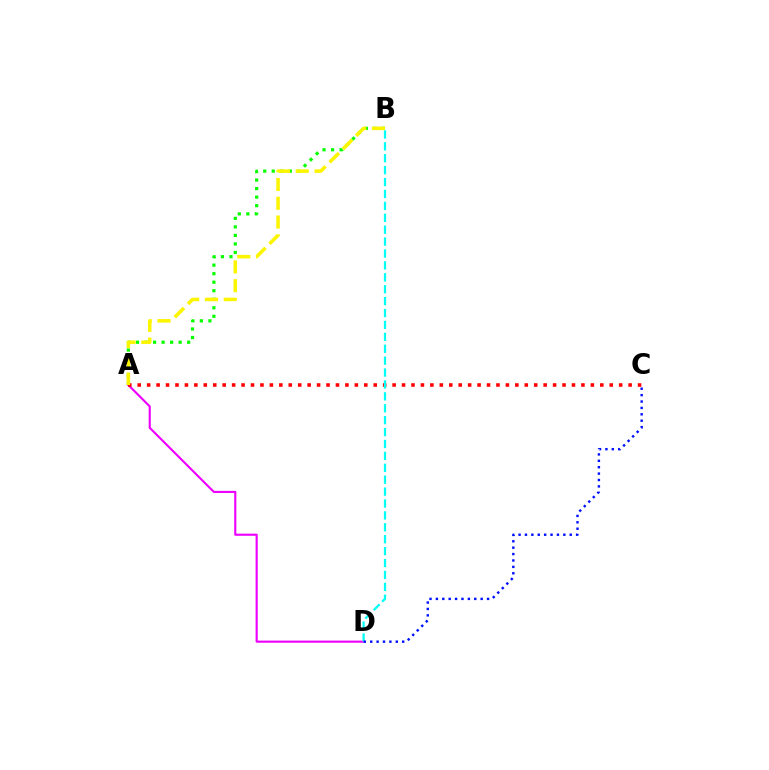{('A', 'D'): [{'color': '#ee00ff', 'line_style': 'solid', 'thickness': 1.54}], ('A', 'C'): [{'color': '#ff0000', 'line_style': 'dotted', 'thickness': 2.56}], ('A', 'B'): [{'color': '#08ff00', 'line_style': 'dotted', 'thickness': 2.32}, {'color': '#fcf500', 'line_style': 'dashed', 'thickness': 2.55}], ('B', 'D'): [{'color': '#00fff6', 'line_style': 'dashed', 'thickness': 1.62}], ('C', 'D'): [{'color': '#0010ff', 'line_style': 'dotted', 'thickness': 1.74}]}